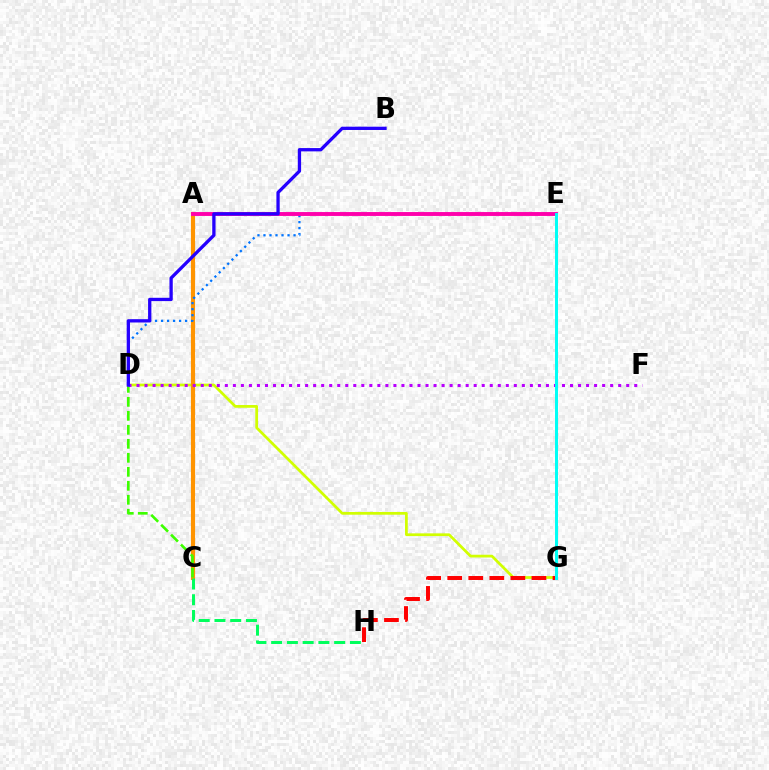{('D', 'G'): [{'color': '#d1ff00', 'line_style': 'solid', 'thickness': 1.97}], ('G', 'H'): [{'color': '#ff0000', 'line_style': 'dashed', 'thickness': 2.86}], ('A', 'C'): [{'color': '#ff9400', 'line_style': 'solid', 'thickness': 2.99}], ('D', 'E'): [{'color': '#0074ff', 'line_style': 'dotted', 'thickness': 1.63}], ('C', 'H'): [{'color': '#00ff5c', 'line_style': 'dashed', 'thickness': 2.14}], ('A', 'E'): [{'color': '#ff00ac', 'line_style': 'solid', 'thickness': 2.8}], ('C', 'D'): [{'color': '#3dff00', 'line_style': 'dashed', 'thickness': 1.9}], ('D', 'F'): [{'color': '#b900ff', 'line_style': 'dotted', 'thickness': 2.18}], ('B', 'D'): [{'color': '#2500ff', 'line_style': 'solid', 'thickness': 2.37}], ('E', 'G'): [{'color': '#00fff6', 'line_style': 'solid', 'thickness': 2.15}]}